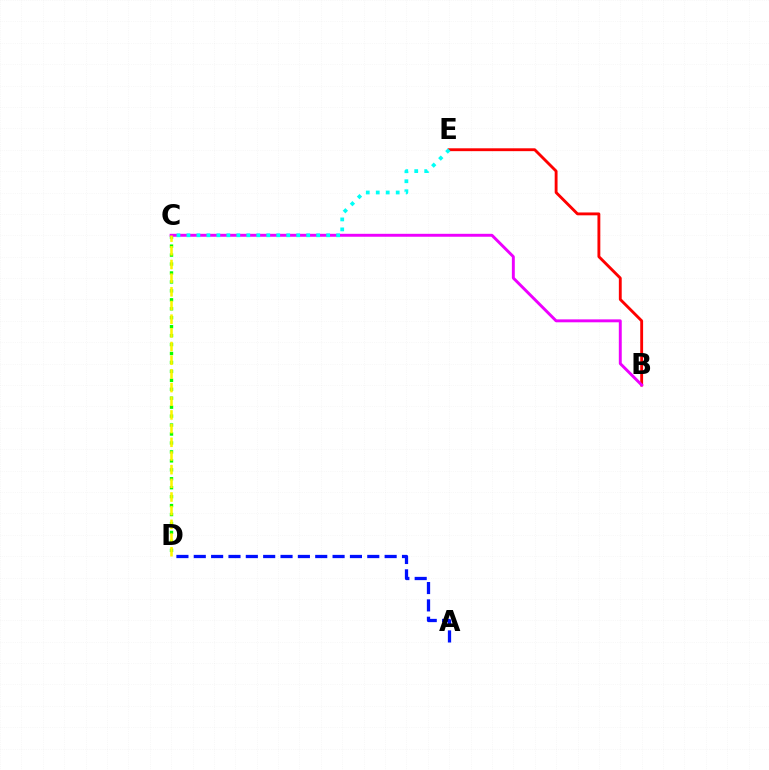{('B', 'E'): [{'color': '#ff0000', 'line_style': 'solid', 'thickness': 2.06}], ('A', 'D'): [{'color': '#0010ff', 'line_style': 'dashed', 'thickness': 2.36}], ('C', 'D'): [{'color': '#08ff00', 'line_style': 'dotted', 'thickness': 2.43}, {'color': '#fcf500', 'line_style': 'dashed', 'thickness': 1.86}], ('B', 'C'): [{'color': '#ee00ff', 'line_style': 'solid', 'thickness': 2.11}], ('C', 'E'): [{'color': '#00fff6', 'line_style': 'dotted', 'thickness': 2.71}]}